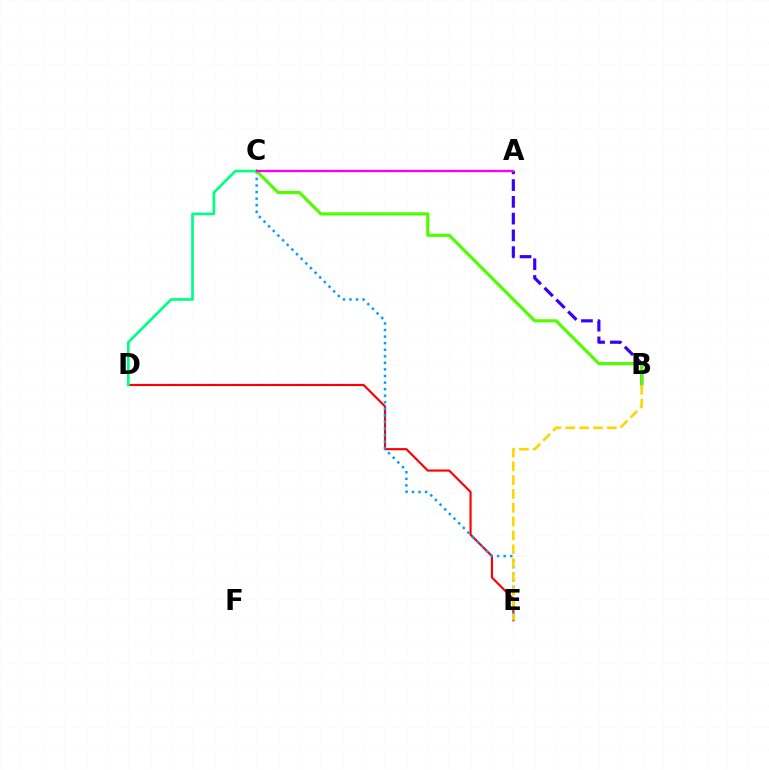{('D', 'E'): [{'color': '#ff0000', 'line_style': 'solid', 'thickness': 1.55}], ('A', 'B'): [{'color': '#3700ff', 'line_style': 'dashed', 'thickness': 2.28}], ('C', 'E'): [{'color': '#009eff', 'line_style': 'dotted', 'thickness': 1.78}], ('C', 'D'): [{'color': '#00ff86', 'line_style': 'solid', 'thickness': 1.93}], ('B', 'C'): [{'color': '#4fff00', 'line_style': 'solid', 'thickness': 2.28}], ('B', 'E'): [{'color': '#ffd500', 'line_style': 'dashed', 'thickness': 1.88}], ('A', 'C'): [{'color': '#ff00ed', 'line_style': 'solid', 'thickness': 1.69}]}